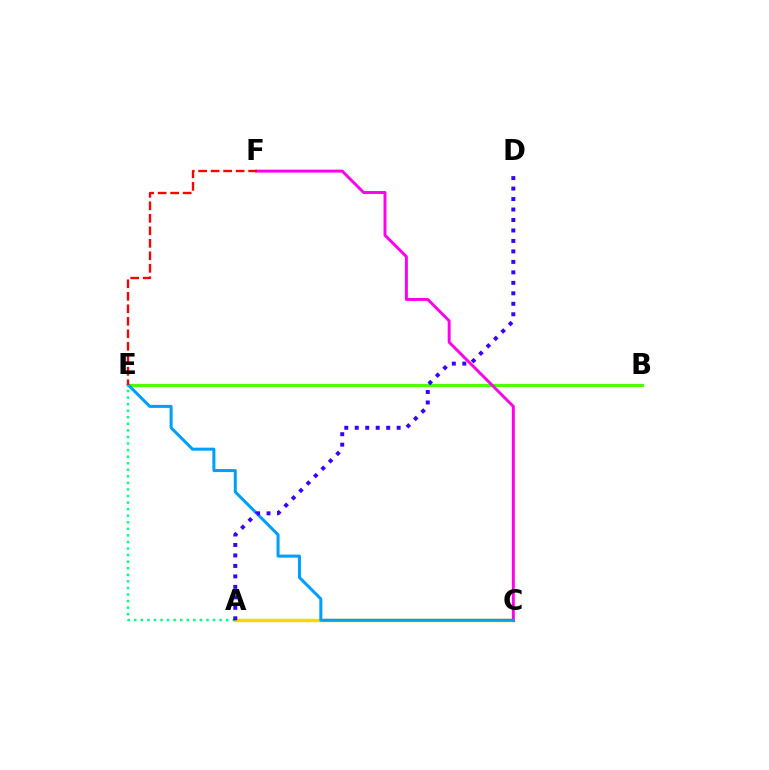{('A', 'C'): [{'color': '#ffd500', 'line_style': 'solid', 'thickness': 2.49}], ('B', 'E'): [{'color': '#4fff00', 'line_style': 'solid', 'thickness': 2.28}], ('C', 'F'): [{'color': '#ff00ed', 'line_style': 'solid', 'thickness': 2.12}], ('C', 'E'): [{'color': '#009eff', 'line_style': 'solid', 'thickness': 2.17}], ('E', 'F'): [{'color': '#ff0000', 'line_style': 'dashed', 'thickness': 1.7}], ('A', 'E'): [{'color': '#00ff86', 'line_style': 'dotted', 'thickness': 1.78}], ('A', 'D'): [{'color': '#3700ff', 'line_style': 'dotted', 'thickness': 2.85}]}